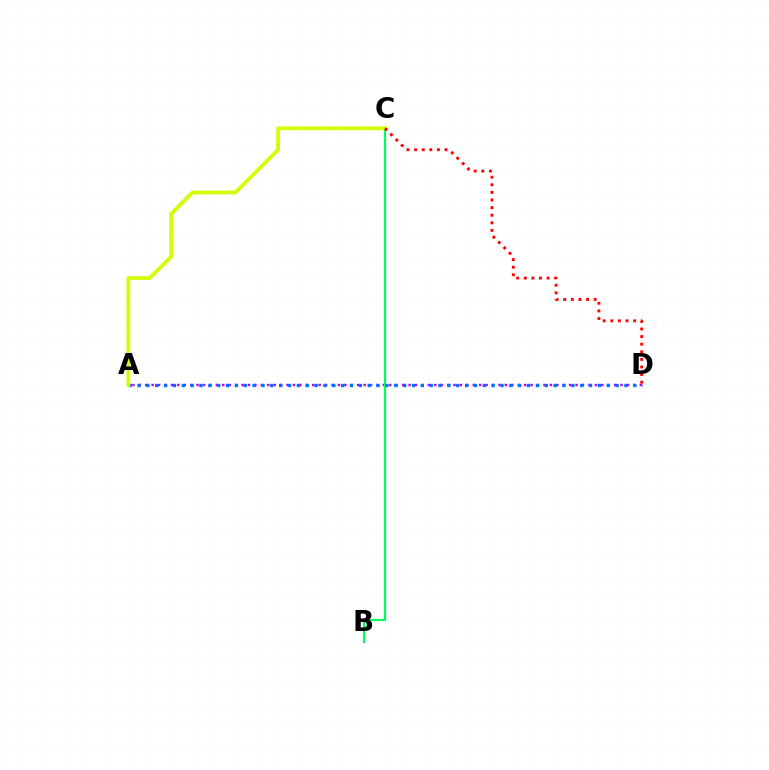{('A', 'D'): [{'color': '#b900ff', 'line_style': 'dotted', 'thickness': 1.75}, {'color': '#0074ff', 'line_style': 'dotted', 'thickness': 2.41}], ('B', 'C'): [{'color': '#00ff5c', 'line_style': 'solid', 'thickness': 1.59}], ('A', 'C'): [{'color': '#d1ff00', 'line_style': 'solid', 'thickness': 2.69}], ('C', 'D'): [{'color': '#ff0000', 'line_style': 'dotted', 'thickness': 2.07}]}